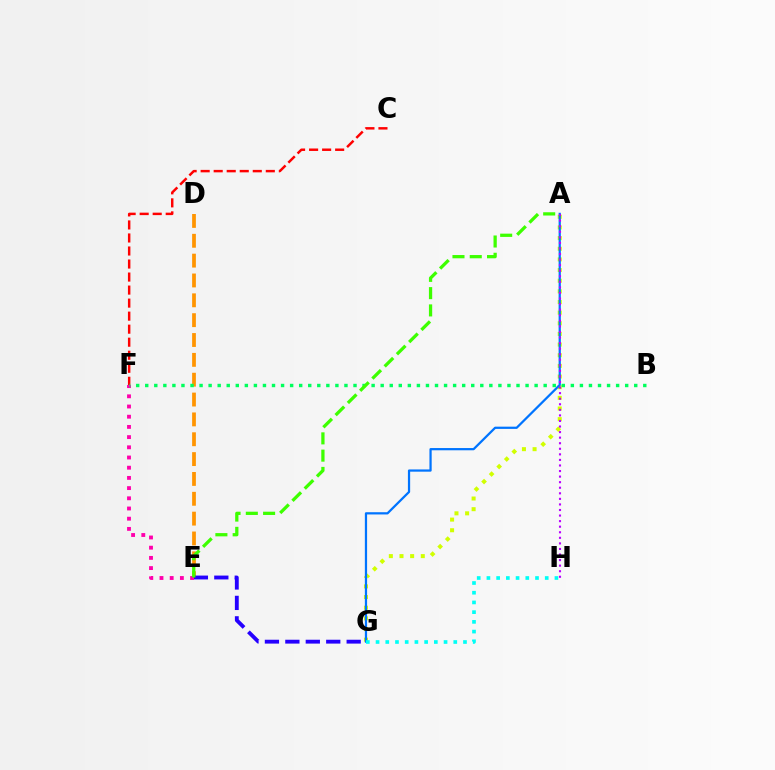{('D', 'E'): [{'color': '#ff9400', 'line_style': 'dashed', 'thickness': 2.7}], ('A', 'G'): [{'color': '#d1ff00', 'line_style': 'dotted', 'thickness': 2.89}, {'color': '#0074ff', 'line_style': 'solid', 'thickness': 1.61}], ('E', 'G'): [{'color': '#2500ff', 'line_style': 'dashed', 'thickness': 2.78}], ('E', 'F'): [{'color': '#ff00ac', 'line_style': 'dotted', 'thickness': 2.77}], ('G', 'H'): [{'color': '#00fff6', 'line_style': 'dotted', 'thickness': 2.64}], ('C', 'F'): [{'color': '#ff0000', 'line_style': 'dashed', 'thickness': 1.77}], ('A', 'H'): [{'color': '#b900ff', 'line_style': 'dotted', 'thickness': 1.51}], ('B', 'F'): [{'color': '#00ff5c', 'line_style': 'dotted', 'thickness': 2.46}], ('A', 'E'): [{'color': '#3dff00', 'line_style': 'dashed', 'thickness': 2.35}]}